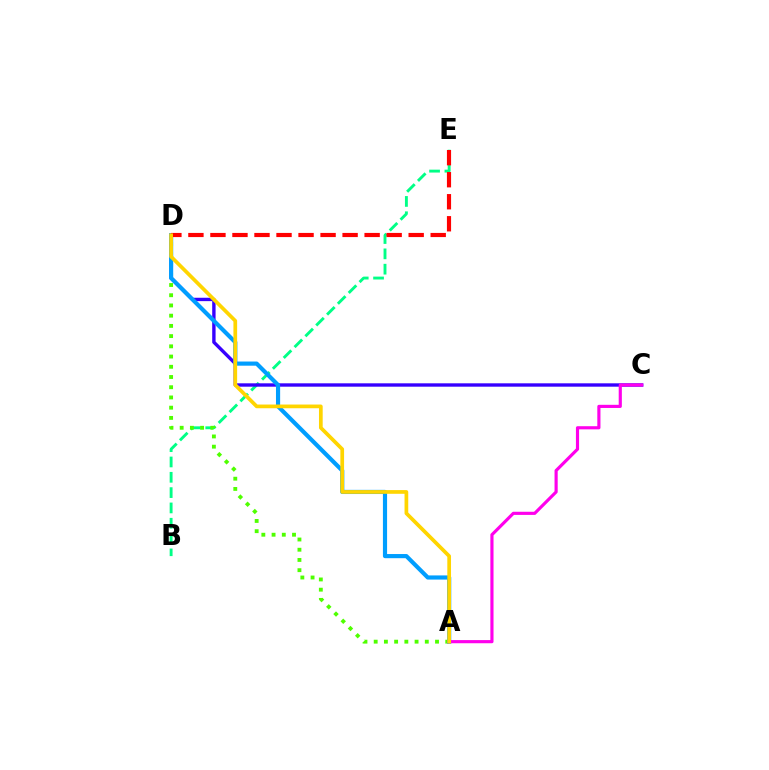{('B', 'E'): [{'color': '#00ff86', 'line_style': 'dashed', 'thickness': 2.08}], ('A', 'D'): [{'color': '#4fff00', 'line_style': 'dotted', 'thickness': 2.78}, {'color': '#009eff', 'line_style': 'solid', 'thickness': 3.0}, {'color': '#ffd500', 'line_style': 'solid', 'thickness': 2.67}], ('C', 'D'): [{'color': '#3700ff', 'line_style': 'solid', 'thickness': 2.43}], ('D', 'E'): [{'color': '#ff0000', 'line_style': 'dashed', 'thickness': 2.99}], ('A', 'C'): [{'color': '#ff00ed', 'line_style': 'solid', 'thickness': 2.27}]}